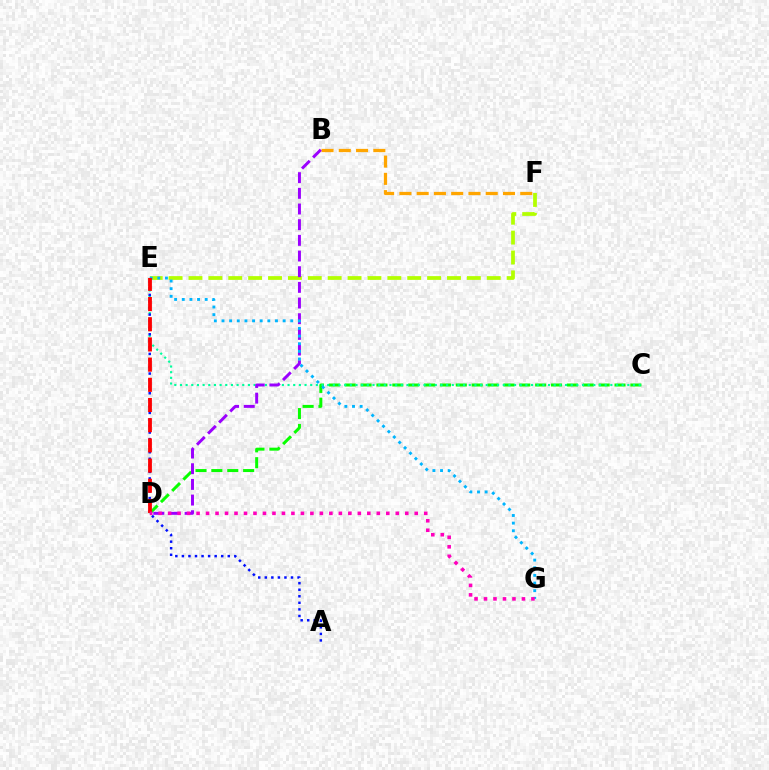{('C', 'D'): [{'color': '#08ff00', 'line_style': 'dashed', 'thickness': 2.16}], ('B', 'F'): [{'color': '#ffa500', 'line_style': 'dashed', 'thickness': 2.35}], ('C', 'E'): [{'color': '#00ff9d', 'line_style': 'dotted', 'thickness': 1.54}], ('E', 'F'): [{'color': '#b3ff00', 'line_style': 'dashed', 'thickness': 2.7}], ('B', 'D'): [{'color': '#9b00ff', 'line_style': 'dashed', 'thickness': 2.13}], ('A', 'E'): [{'color': '#0010ff', 'line_style': 'dotted', 'thickness': 1.78}], ('E', 'G'): [{'color': '#00b5ff', 'line_style': 'dotted', 'thickness': 2.08}], ('D', 'E'): [{'color': '#ff0000', 'line_style': 'dashed', 'thickness': 2.74}], ('D', 'G'): [{'color': '#ff00bd', 'line_style': 'dotted', 'thickness': 2.58}]}